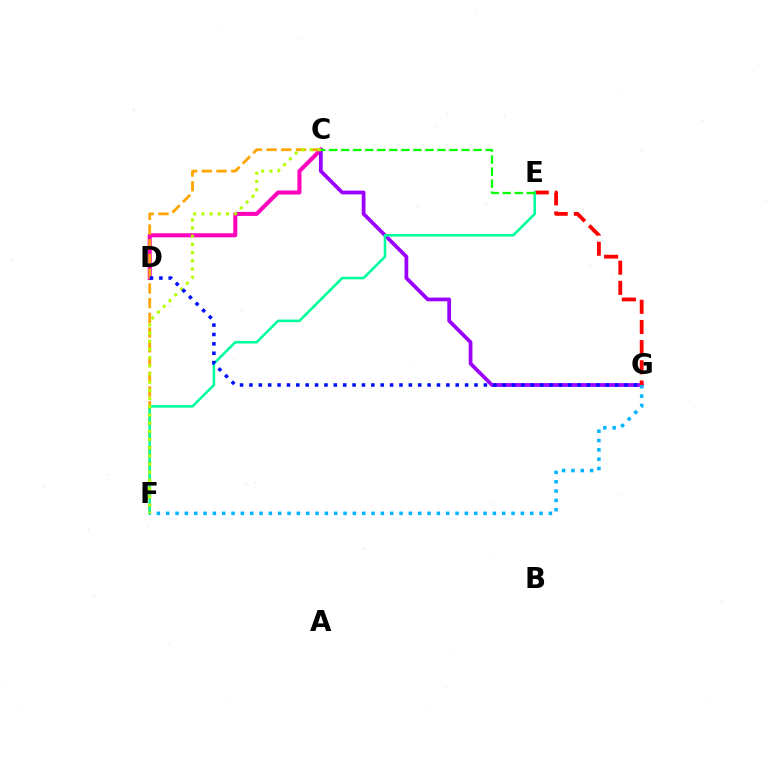{('C', 'D'): [{'color': '#ff00bd', 'line_style': 'solid', 'thickness': 2.91}], ('C', 'G'): [{'color': '#9b00ff', 'line_style': 'solid', 'thickness': 2.69}], ('E', 'G'): [{'color': '#ff0000', 'line_style': 'dashed', 'thickness': 2.74}], ('C', 'F'): [{'color': '#ffa500', 'line_style': 'dashed', 'thickness': 2.0}, {'color': '#b3ff00', 'line_style': 'dotted', 'thickness': 2.22}], ('E', 'F'): [{'color': '#00ff9d', 'line_style': 'solid', 'thickness': 1.85}], ('F', 'G'): [{'color': '#00b5ff', 'line_style': 'dotted', 'thickness': 2.54}], ('C', 'E'): [{'color': '#08ff00', 'line_style': 'dashed', 'thickness': 1.63}], ('D', 'G'): [{'color': '#0010ff', 'line_style': 'dotted', 'thickness': 2.55}]}